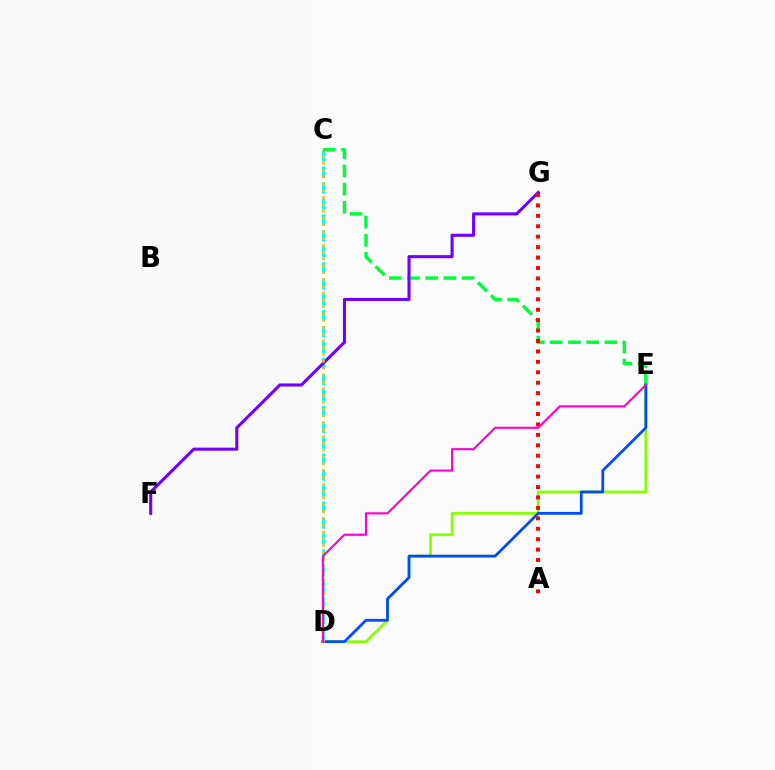{('C', 'D'): [{'color': '#00fff6', 'line_style': 'dashed', 'thickness': 2.17}, {'color': '#ffbd00', 'line_style': 'dotted', 'thickness': 1.85}], ('D', 'E'): [{'color': '#84ff00', 'line_style': 'solid', 'thickness': 1.94}, {'color': '#004bff', 'line_style': 'solid', 'thickness': 2.0}, {'color': '#ff00cf', 'line_style': 'solid', 'thickness': 1.53}], ('C', 'E'): [{'color': '#00ff39', 'line_style': 'dashed', 'thickness': 2.47}], ('F', 'G'): [{'color': '#7200ff', 'line_style': 'solid', 'thickness': 2.23}], ('A', 'G'): [{'color': '#ff0000', 'line_style': 'dotted', 'thickness': 2.83}]}